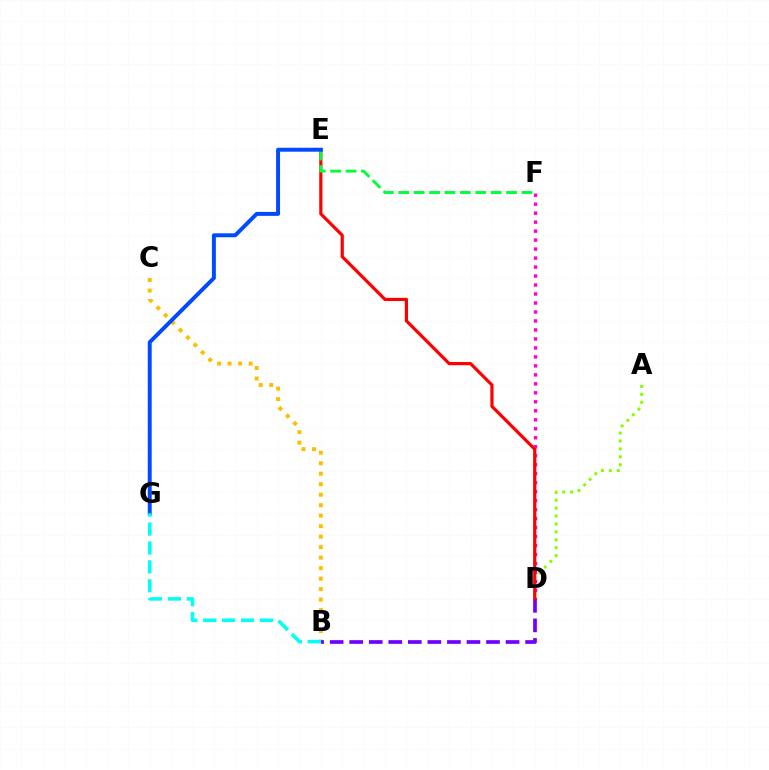{('D', 'F'): [{'color': '#ff00cf', 'line_style': 'dotted', 'thickness': 2.44}], ('A', 'D'): [{'color': '#84ff00', 'line_style': 'dotted', 'thickness': 2.15}], ('B', 'C'): [{'color': '#ffbd00', 'line_style': 'dotted', 'thickness': 2.85}], ('B', 'D'): [{'color': '#7200ff', 'line_style': 'dashed', 'thickness': 2.66}], ('D', 'E'): [{'color': '#ff0000', 'line_style': 'solid', 'thickness': 2.3}], ('E', 'F'): [{'color': '#00ff39', 'line_style': 'dashed', 'thickness': 2.09}], ('E', 'G'): [{'color': '#004bff', 'line_style': 'solid', 'thickness': 2.85}], ('B', 'G'): [{'color': '#00fff6', 'line_style': 'dashed', 'thickness': 2.57}]}